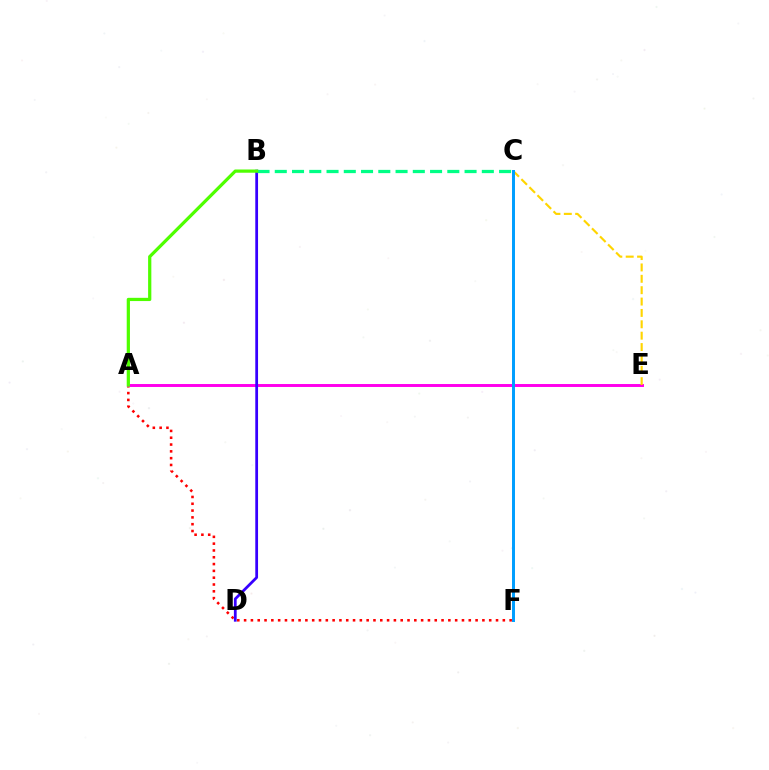{('A', 'F'): [{'color': '#ff0000', 'line_style': 'dotted', 'thickness': 1.85}], ('A', 'E'): [{'color': '#ff00ed', 'line_style': 'solid', 'thickness': 2.12}], ('C', 'E'): [{'color': '#ffd500', 'line_style': 'dashed', 'thickness': 1.54}], ('C', 'F'): [{'color': '#009eff', 'line_style': 'solid', 'thickness': 2.14}], ('B', 'D'): [{'color': '#3700ff', 'line_style': 'solid', 'thickness': 1.99}], ('B', 'C'): [{'color': '#00ff86', 'line_style': 'dashed', 'thickness': 2.34}], ('A', 'B'): [{'color': '#4fff00', 'line_style': 'solid', 'thickness': 2.33}]}